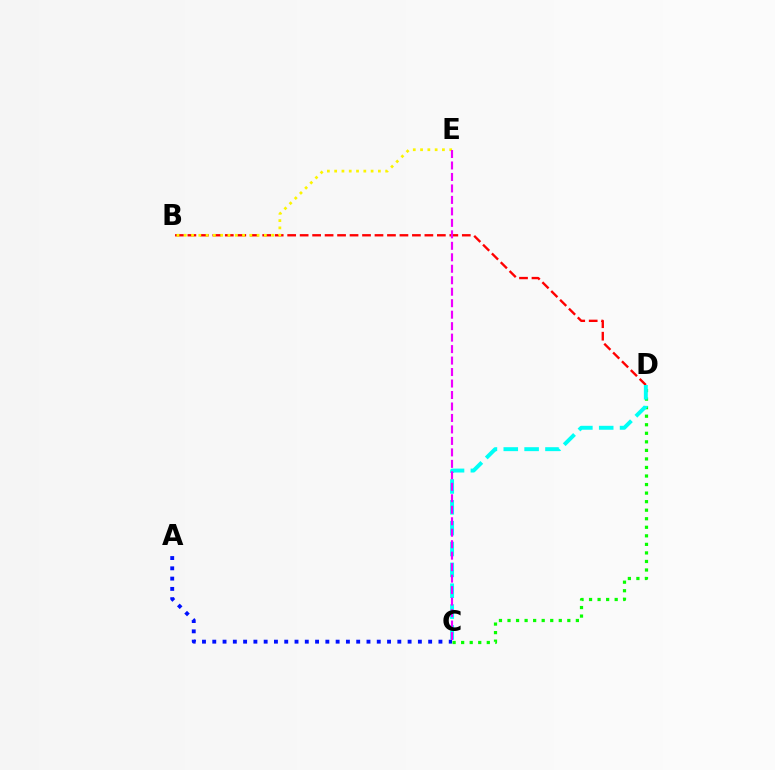{('B', 'D'): [{'color': '#ff0000', 'line_style': 'dashed', 'thickness': 1.69}], ('A', 'C'): [{'color': '#0010ff', 'line_style': 'dotted', 'thickness': 2.79}], ('C', 'D'): [{'color': '#08ff00', 'line_style': 'dotted', 'thickness': 2.32}, {'color': '#00fff6', 'line_style': 'dashed', 'thickness': 2.83}], ('B', 'E'): [{'color': '#fcf500', 'line_style': 'dotted', 'thickness': 1.98}], ('C', 'E'): [{'color': '#ee00ff', 'line_style': 'dashed', 'thickness': 1.56}]}